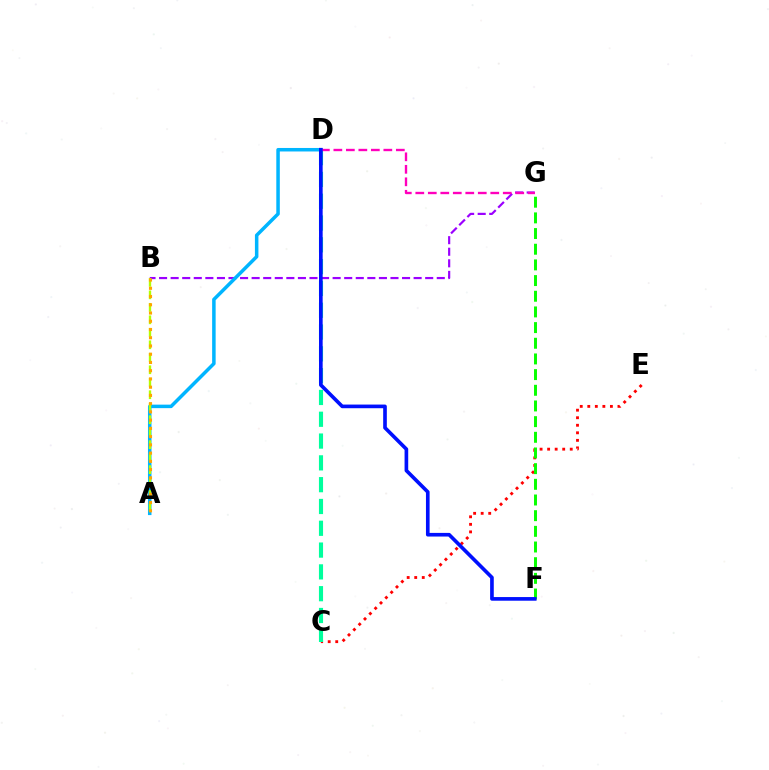{('B', 'G'): [{'color': '#9b00ff', 'line_style': 'dashed', 'thickness': 1.57}], ('C', 'E'): [{'color': '#ff0000', 'line_style': 'dotted', 'thickness': 2.05}], ('C', 'D'): [{'color': '#00ff9d', 'line_style': 'dashed', 'thickness': 2.96}], ('A', 'D'): [{'color': '#00b5ff', 'line_style': 'solid', 'thickness': 2.52}], ('A', 'B'): [{'color': '#b3ff00', 'line_style': 'dashed', 'thickness': 1.7}, {'color': '#ffa500', 'line_style': 'dotted', 'thickness': 2.24}], ('D', 'G'): [{'color': '#ff00bd', 'line_style': 'dashed', 'thickness': 1.7}], ('F', 'G'): [{'color': '#08ff00', 'line_style': 'dashed', 'thickness': 2.13}], ('D', 'F'): [{'color': '#0010ff', 'line_style': 'solid', 'thickness': 2.63}]}